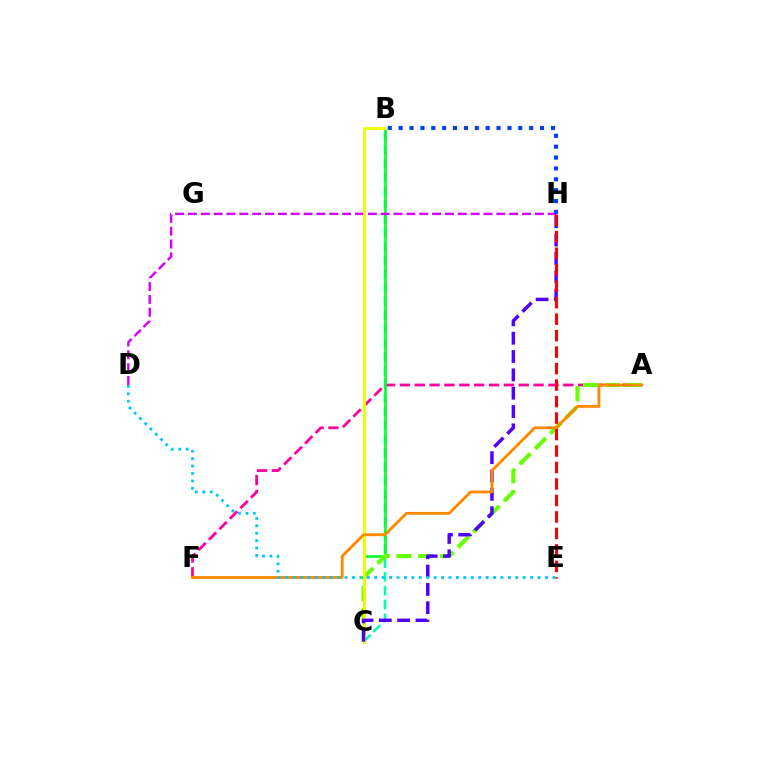{('B', 'C'): [{'color': '#00ffaf', 'line_style': 'dashed', 'thickness': 1.87}, {'color': '#00ff27', 'line_style': 'solid', 'thickness': 1.86}, {'color': '#eeff00', 'line_style': 'solid', 'thickness': 2.08}], ('A', 'F'): [{'color': '#ff00a0', 'line_style': 'dashed', 'thickness': 2.02}, {'color': '#ff8800', 'line_style': 'solid', 'thickness': 2.04}], ('A', 'C'): [{'color': '#66ff00', 'line_style': 'dashed', 'thickness': 2.95}], ('D', 'H'): [{'color': '#d600ff', 'line_style': 'dashed', 'thickness': 1.75}], ('C', 'H'): [{'color': '#4f00ff', 'line_style': 'dashed', 'thickness': 2.49}], ('E', 'H'): [{'color': '#ff0000', 'line_style': 'dashed', 'thickness': 2.24}], ('D', 'E'): [{'color': '#00c7ff', 'line_style': 'dotted', 'thickness': 2.02}], ('B', 'H'): [{'color': '#003fff', 'line_style': 'dotted', 'thickness': 2.96}]}